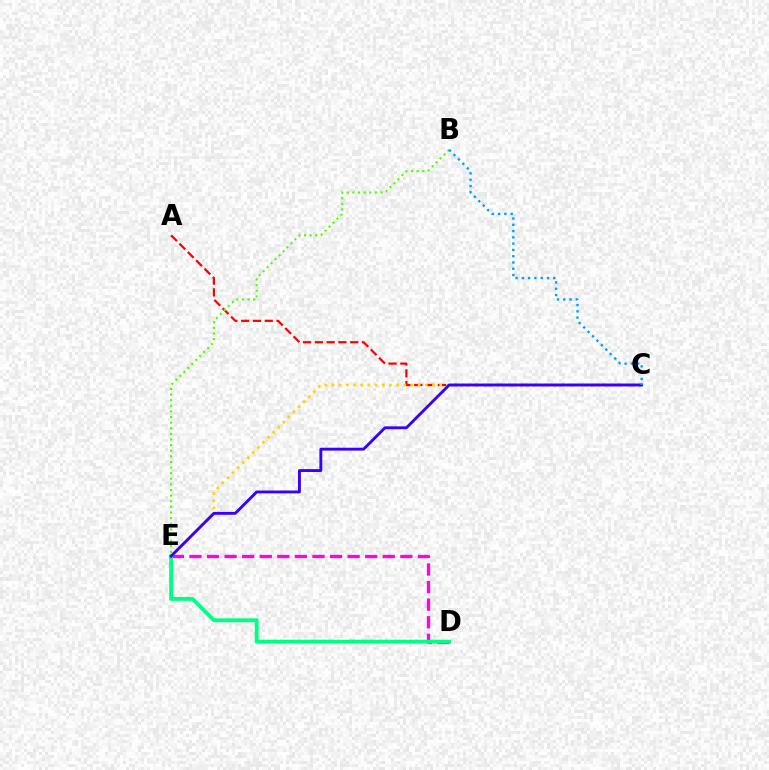{('D', 'E'): [{'color': '#ff00ed', 'line_style': 'dashed', 'thickness': 2.39}, {'color': '#00ff86', 'line_style': 'solid', 'thickness': 2.78}], ('A', 'C'): [{'color': '#ff0000', 'line_style': 'dashed', 'thickness': 1.6}], ('B', 'E'): [{'color': '#4fff00', 'line_style': 'dotted', 'thickness': 1.53}], ('C', 'E'): [{'color': '#ffd500', 'line_style': 'dotted', 'thickness': 1.95}, {'color': '#3700ff', 'line_style': 'solid', 'thickness': 2.06}], ('B', 'C'): [{'color': '#009eff', 'line_style': 'dotted', 'thickness': 1.71}]}